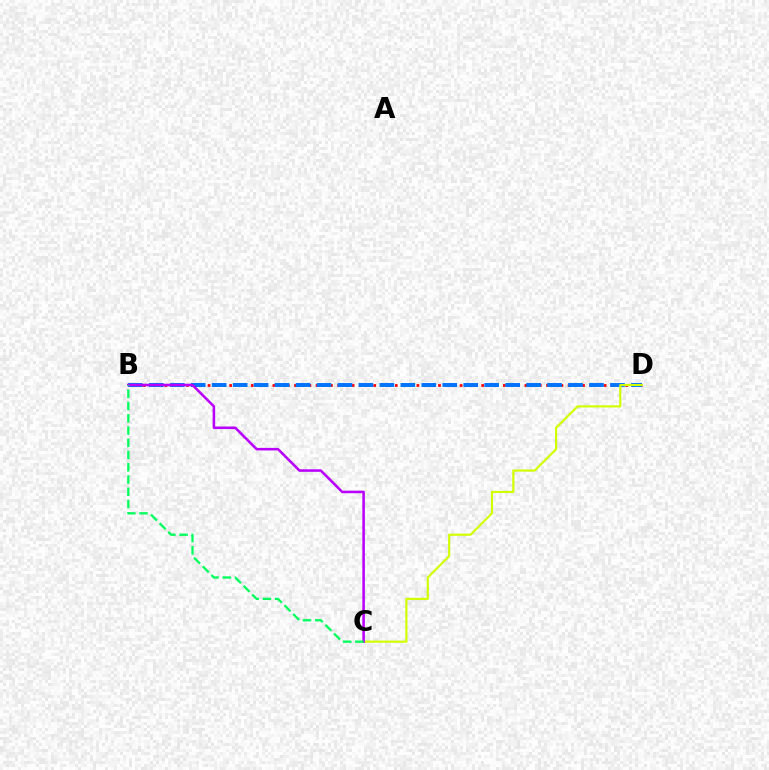{('B', 'D'): [{'color': '#ff0000', 'line_style': 'dotted', 'thickness': 1.96}, {'color': '#0074ff', 'line_style': 'dashed', 'thickness': 2.85}], ('C', 'D'): [{'color': '#d1ff00', 'line_style': 'solid', 'thickness': 1.56}], ('B', 'C'): [{'color': '#b900ff', 'line_style': 'solid', 'thickness': 1.84}, {'color': '#00ff5c', 'line_style': 'dashed', 'thickness': 1.66}]}